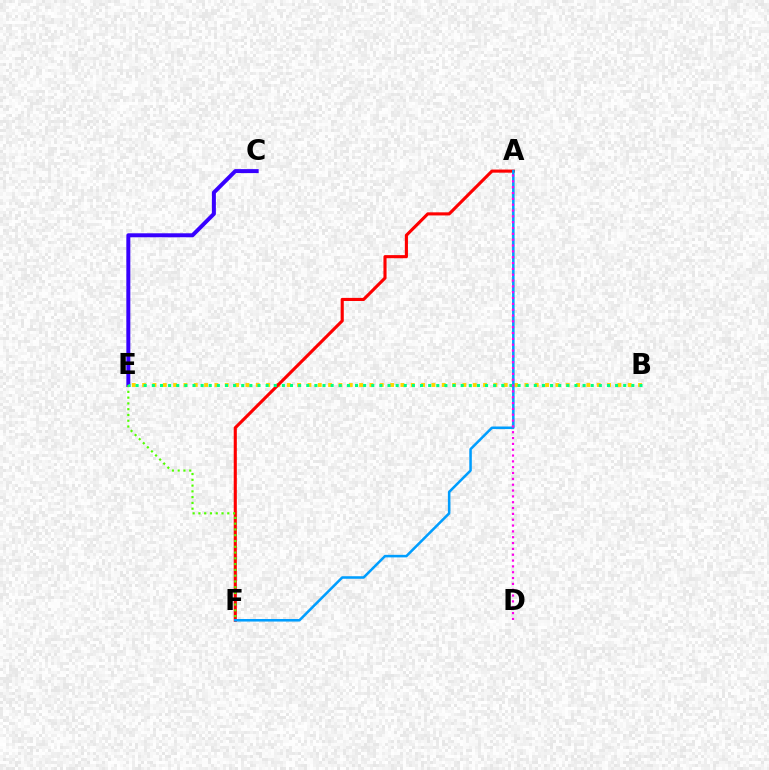{('B', 'E'): [{'color': '#ffd500', 'line_style': 'dotted', 'thickness': 2.81}, {'color': '#00ff86', 'line_style': 'dotted', 'thickness': 2.21}], ('A', 'F'): [{'color': '#ff0000', 'line_style': 'solid', 'thickness': 2.24}, {'color': '#009eff', 'line_style': 'solid', 'thickness': 1.83}], ('C', 'E'): [{'color': '#3700ff', 'line_style': 'solid', 'thickness': 2.86}], ('E', 'F'): [{'color': '#4fff00', 'line_style': 'dotted', 'thickness': 1.57}], ('A', 'D'): [{'color': '#ff00ed', 'line_style': 'dotted', 'thickness': 1.59}]}